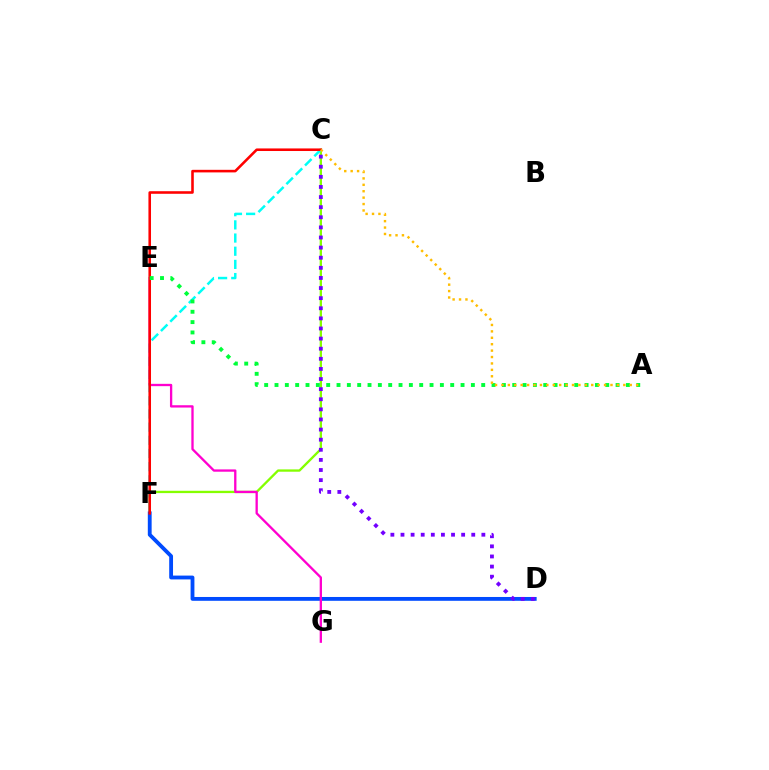{('C', 'F'): [{'color': '#84ff00', 'line_style': 'solid', 'thickness': 1.67}, {'color': '#00fff6', 'line_style': 'dashed', 'thickness': 1.79}, {'color': '#ff0000', 'line_style': 'solid', 'thickness': 1.86}], ('D', 'F'): [{'color': '#004bff', 'line_style': 'solid', 'thickness': 2.76}], ('E', 'G'): [{'color': '#ff00cf', 'line_style': 'solid', 'thickness': 1.67}], ('C', 'D'): [{'color': '#7200ff', 'line_style': 'dotted', 'thickness': 2.75}], ('A', 'E'): [{'color': '#00ff39', 'line_style': 'dotted', 'thickness': 2.81}], ('A', 'C'): [{'color': '#ffbd00', 'line_style': 'dotted', 'thickness': 1.74}]}